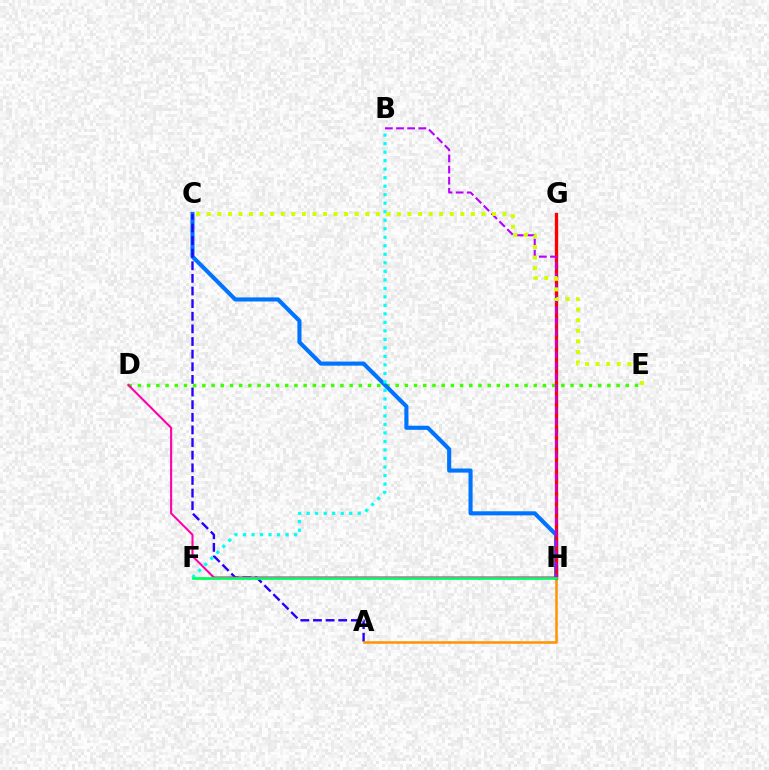{('D', 'E'): [{'color': '#3dff00', 'line_style': 'dotted', 'thickness': 2.5}], ('C', 'H'): [{'color': '#0074ff', 'line_style': 'solid', 'thickness': 2.95}], ('A', 'C'): [{'color': '#2500ff', 'line_style': 'dashed', 'thickness': 1.72}], ('A', 'H'): [{'color': '#ff9400', 'line_style': 'solid', 'thickness': 1.81}], ('D', 'H'): [{'color': '#ff00ac', 'line_style': 'solid', 'thickness': 1.51}], ('G', 'H'): [{'color': '#ff0000', 'line_style': 'solid', 'thickness': 2.39}], ('B', 'H'): [{'color': '#b900ff', 'line_style': 'dashed', 'thickness': 1.51}], ('B', 'F'): [{'color': '#00fff6', 'line_style': 'dotted', 'thickness': 2.31}], ('F', 'H'): [{'color': '#00ff5c', 'line_style': 'solid', 'thickness': 1.97}], ('C', 'E'): [{'color': '#d1ff00', 'line_style': 'dotted', 'thickness': 2.87}]}